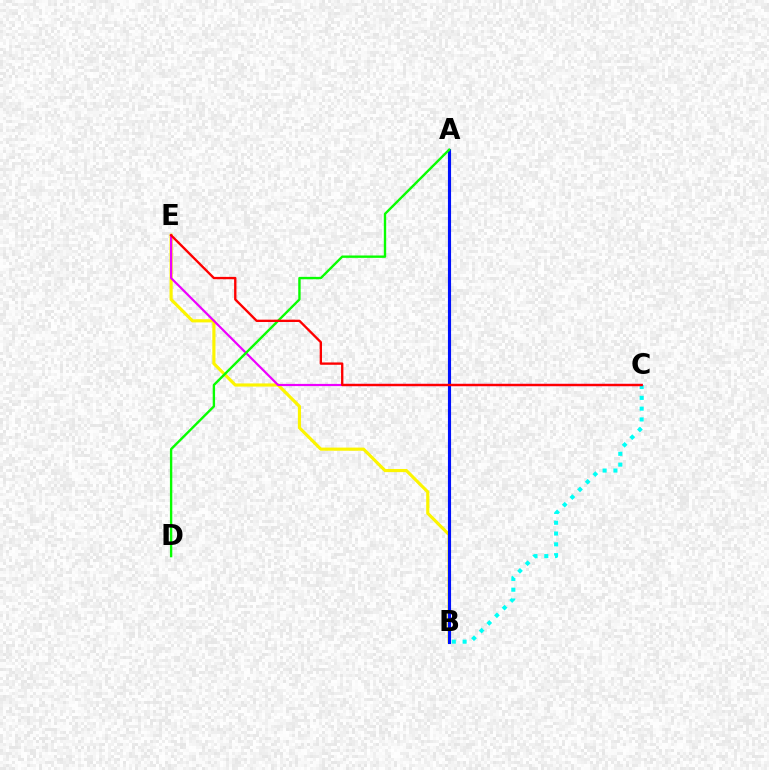{('B', 'E'): [{'color': '#fcf500', 'line_style': 'solid', 'thickness': 2.27}], ('B', 'C'): [{'color': '#00fff6', 'line_style': 'dotted', 'thickness': 2.94}], ('C', 'E'): [{'color': '#ee00ff', 'line_style': 'solid', 'thickness': 1.58}, {'color': '#ff0000', 'line_style': 'solid', 'thickness': 1.69}], ('A', 'B'): [{'color': '#0010ff', 'line_style': 'solid', 'thickness': 2.25}], ('A', 'D'): [{'color': '#08ff00', 'line_style': 'solid', 'thickness': 1.71}]}